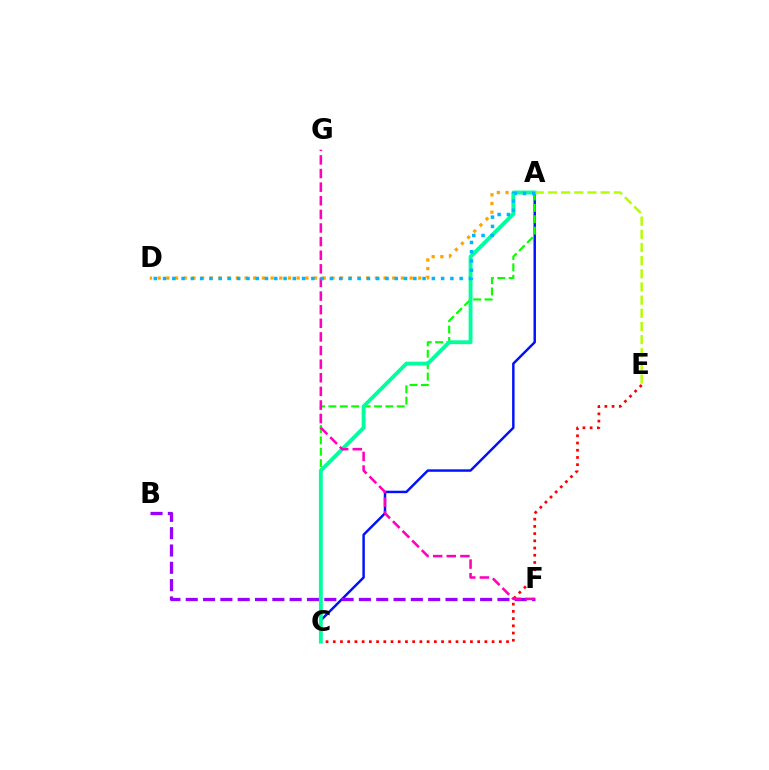{('A', 'D'): [{'color': '#ffa500', 'line_style': 'dotted', 'thickness': 2.36}, {'color': '#00b5ff', 'line_style': 'dotted', 'thickness': 2.52}], ('A', 'C'): [{'color': '#0010ff', 'line_style': 'solid', 'thickness': 1.77}, {'color': '#08ff00', 'line_style': 'dashed', 'thickness': 1.55}, {'color': '#00ff9d', 'line_style': 'solid', 'thickness': 2.77}], ('B', 'F'): [{'color': '#9b00ff', 'line_style': 'dashed', 'thickness': 2.35}], ('C', 'E'): [{'color': '#ff0000', 'line_style': 'dotted', 'thickness': 1.96}], ('A', 'E'): [{'color': '#b3ff00', 'line_style': 'dashed', 'thickness': 1.79}], ('F', 'G'): [{'color': '#ff00bd', 'line_style': 'dashed', 'thickness': 1.85}]}